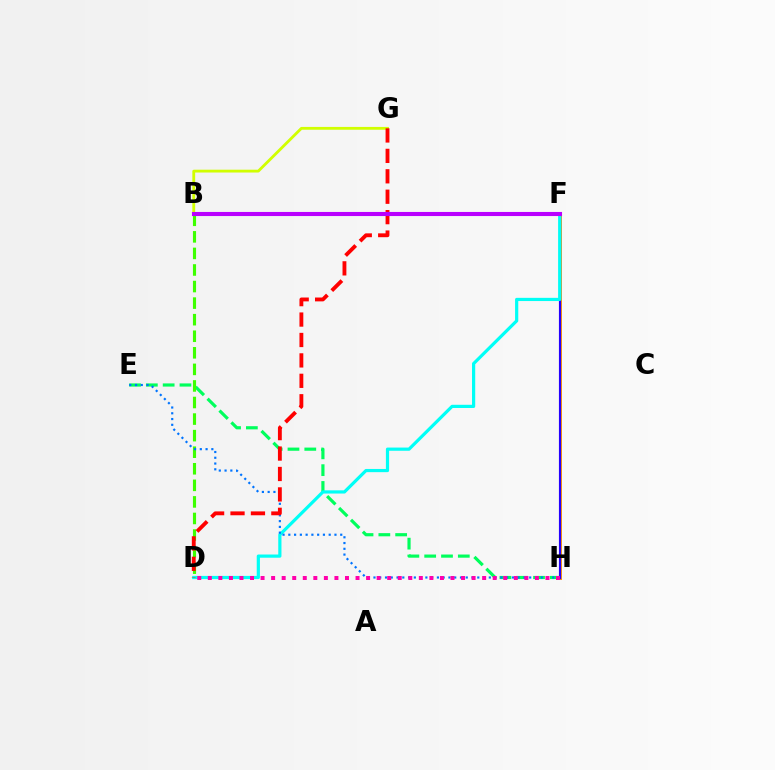{('E', 'H'): [{'color': '#00ff5c', 'line_style': 'dashed', 'thickness': 2.28}, {'color': '#0074ff', 'line_style': 'dotted', 'thickness': 1.57}], ('F', 'H'): [{'color': '#ff9400', 'line_style': 'solid', 'thickness': 2.11}, {'color': '#2500ff', 'line_style': 'solid', 'thickness': 1.55}], ('B', 'G'): [{'color': '#d1ff00', 'line_style': 'solid', 'thickness': 2.03}], ('B', 'D'): [{'color': '#3dff00', 'line_style': 'dashed', 'thickness': 2.25}], ('D', 'F'): [{'color': '#00fff6', 'line_style': 'solid', 'thickness': 2.3}], ('D', 'G'): [{'color': '#ff0000', 'line_style': 'dashed', 'thickness': 2.77}], ('B', 'F'): [{'color': '#b900ff', 'line_style': 'solid', 'thickness': 2.95}], ('D', 'H'): [{'color': '#ff00ac', 'line_style': 'dotted', 'thickness': 2.87}]}